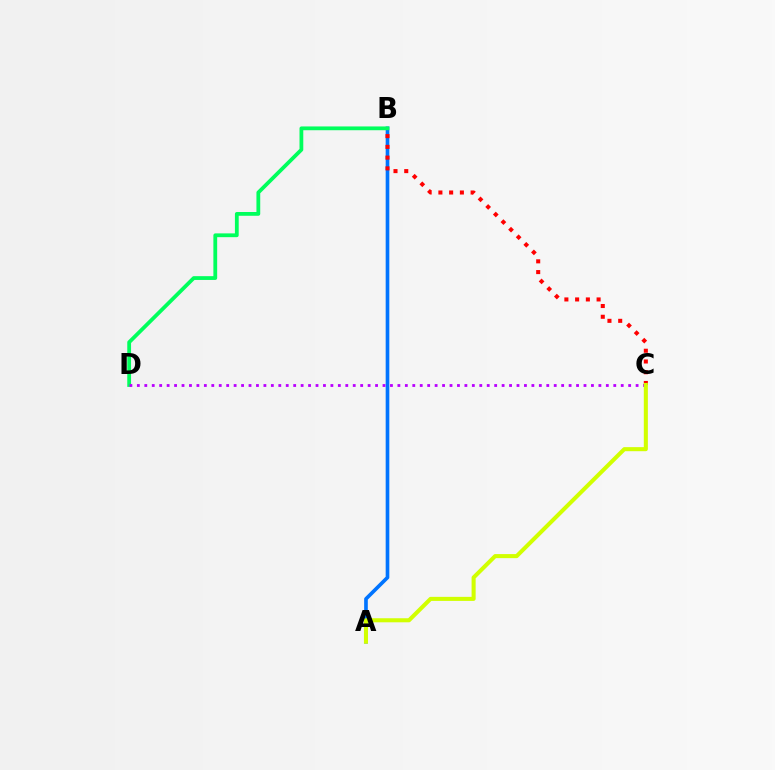{('A', 'B'): [{'color': '#0074ff', 'line_style': 'solid', 'thickness': 2.63}], ('B', 'D'): [{'color': '#00ff5c', 'line_style': 'solid', 'thickness': 2.73}], ('C', 'D'): [{'color': '#b900ff', 'line_style': 'dotted', 'thickness': 2.02}], ('B', 'C'): [{'color': '#ff0000', 'line_style': 'dotted', 'thickness': 2.92}], ('A', 'C'): [{'color': '#d1ff00', 'line_style': 'solid', 'thickness': 2.92}]}